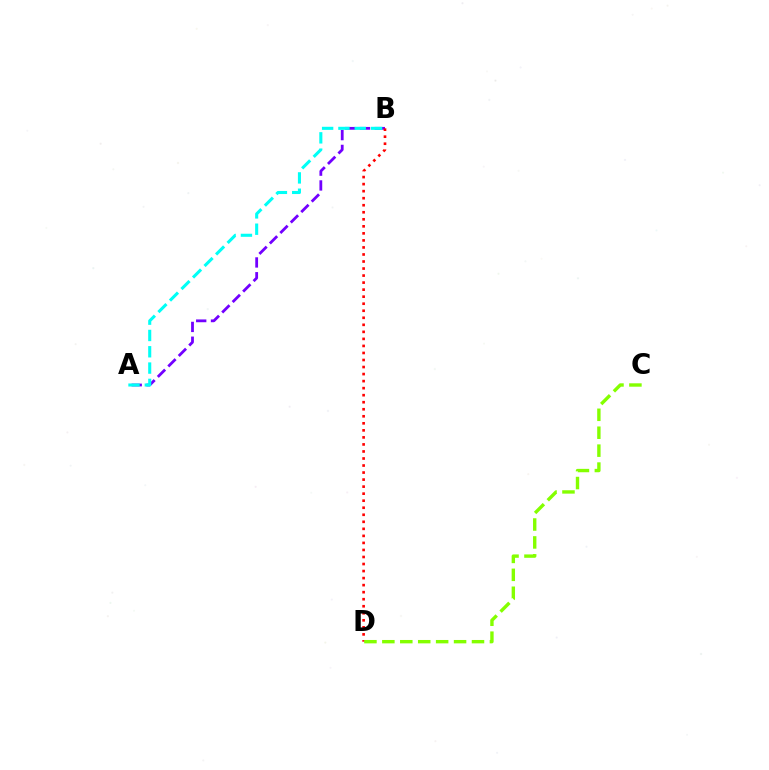{('A', 'B'): [{'color': '#7200ff', 'line_style': 'dashed', 'thickness': 2.01}, {'color': '#00fff6', 'line_style': 'dashed', 'thickness': 2.22}], ('B', 'D'): [{'color': '#ff0000', 'line_style': 'dotted', 'thickness': 1.91}], ('C', 'D'): [{'color': '#84ff00', 'line_style': 'dashed', 'thickness': 2.44}]}